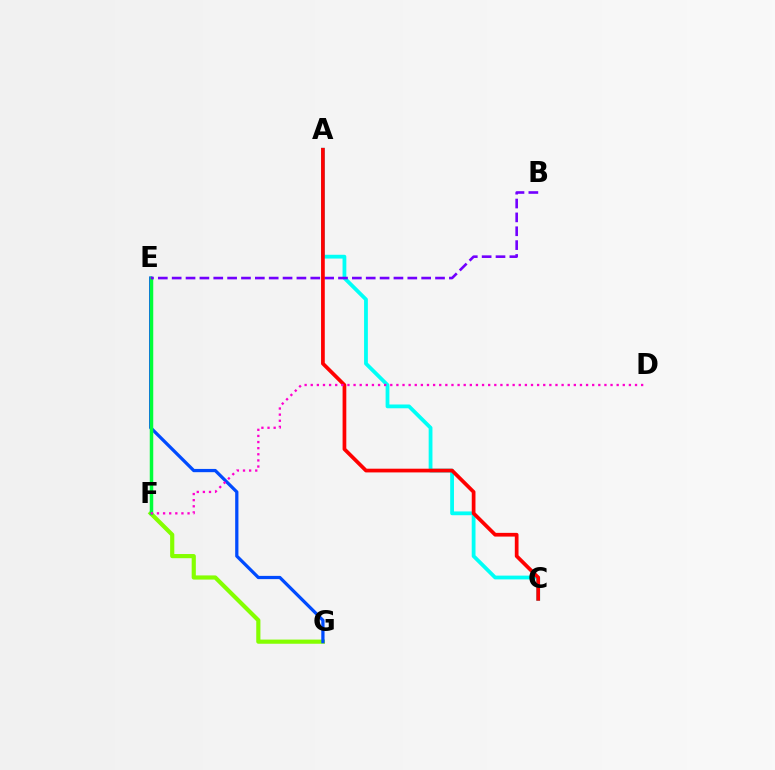{('F', 'G'): [{'color': '#84ff00', 'line_style': 'solid', 'thickness': 3.0}], ('E', 'G'): [{'color': '#004bff', 'line_style': 'solid', 'thickness': 2.34}], ('A', 'C'): [{'color': '#00fff6', 'line_style': 'solid', 'thickness': 2.73}, {'color': '#ff0000', 'line_style': 'solid', 'thickness': 2.68}], ('E', 'F'): [{'color': '#ffbd00', 'line_style': 'dashed', 'thickness': 1.93}, {'color': '#00ff39', 'line_style': 'solid', 'thickness': 2.52}], ('B', 'E'): [{'color': '#7200ff', 'line_style': 'dashed', 'thickness': 1.88}], ('D', 'F'): [{'color': '#ff00cf', 'line_style': 'dotted', 'thickness': 1.66}]}